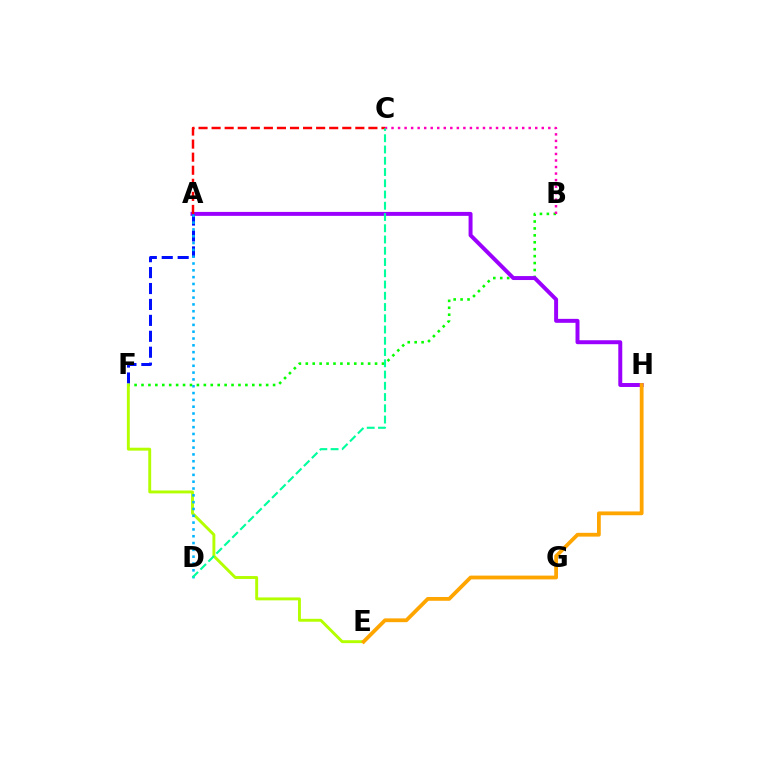{('B', 'F'): [{'color': '#08ff00', 'line_style': 'dotted', 'thickness': 1.88}], ('A', 'H'): [{'color': '#9b00ff', 'line_style': 'solid', 'thickness': 2.85}], ('A', 'F'): [{'color': '#0010ff', 'line_style': 'dashed', 'thickness': 2.16}], ('E', 'F'): [{'color': '#b3ff00', 'line_style': 'solid', 'thickness': 2.1}], ('B', 'C'): [{'color': '#ff00bd', 'line_style': 'dotted', 'thickness': 1.77}], ('A', 'C'): [{'color': '#ff0000', 'line_style': 'dashed', 'thickness': 1.78}], ('A', 'D'): [{'color': '#00b5ff', 'line_style': 'dotted', 'thickness': 1.85}], ('C', 'D'): [{'color': '#00ff9d', 'line_style': 'dashed', 'thickness': 1.53}], ('E', 'H'): [{'color': '#ffa500', 'line_style': 'solid', 'thickness': 2.72}]}